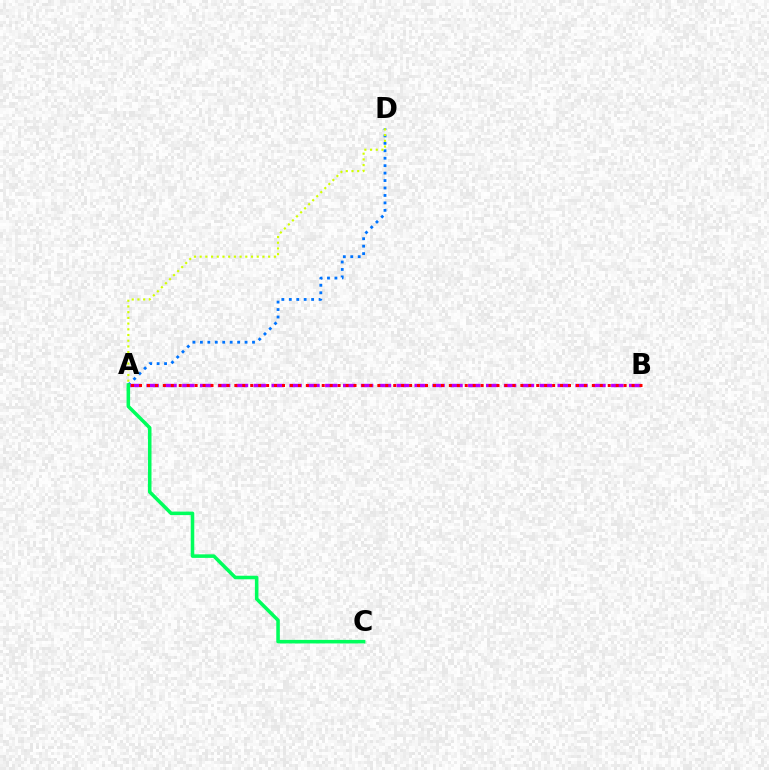{('A', 'D'): [{'color': '#0074ff', 'line_style': 'dotted', 'thickness': 2.02}, {'color': '#d1ff00', 'line_style': 'dotted', 'thickness': 1.55}], ('A', 'B'): [{'color': '#b900ff', 'line_style': 'dashed', 'thickness': 2.43}, {'color': '#ff0000', 'line_style': 'dotted', 'thickness': 2.16}], ('A', 'C'): [{'color': '#00ff5c', 'line_style': 'solid', 'thickness': 2.55}]}